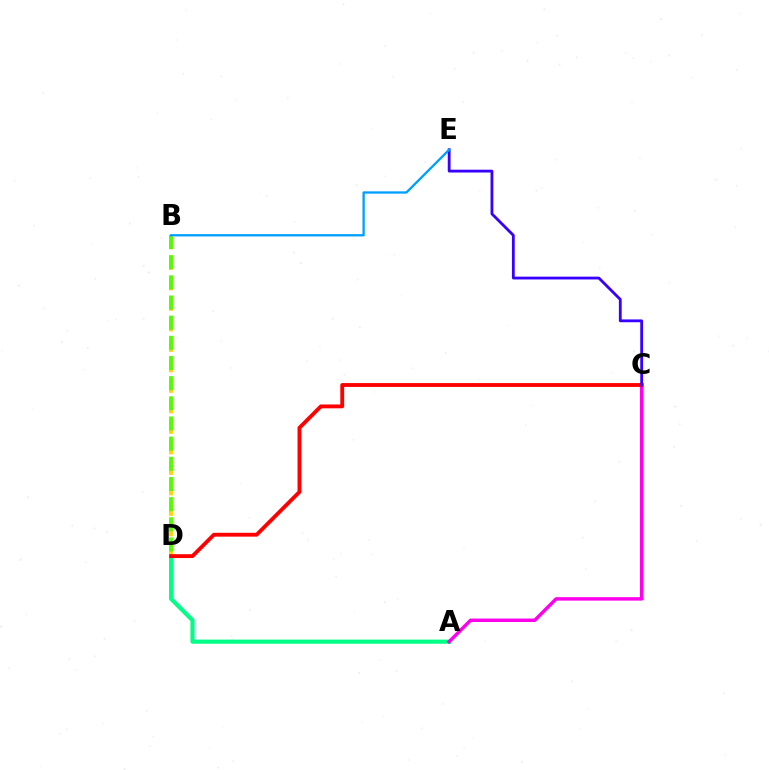{('A', 'D'): [{'color': '#00ff86', 'line_style': 'solid', 'thickness': 2.99}], ('B', 'D'): [{'color': '#ffd500', 'line_style': 'dashed', 'thickness': 2.79}, {'color': '#4fff00', 'line_style': 'dashed', 'thickness': 2.74}], ('A', 'C'): [{'color': '#ff00ed', 'line_style': 'solid', 'thickness': 2.49}], ('C', 'D'): [{'color': '#ff0000', 'line_style': 'solid', 'thickness': 2.77}], ('C', 'E'): [{'color': '#3700ff', 'line_style': 'solid', 'thickness': 2.02}], ('B', 'E'): [{'color': '#009eff', 'line_style': 'solid', 'thickness': 1.66}]}